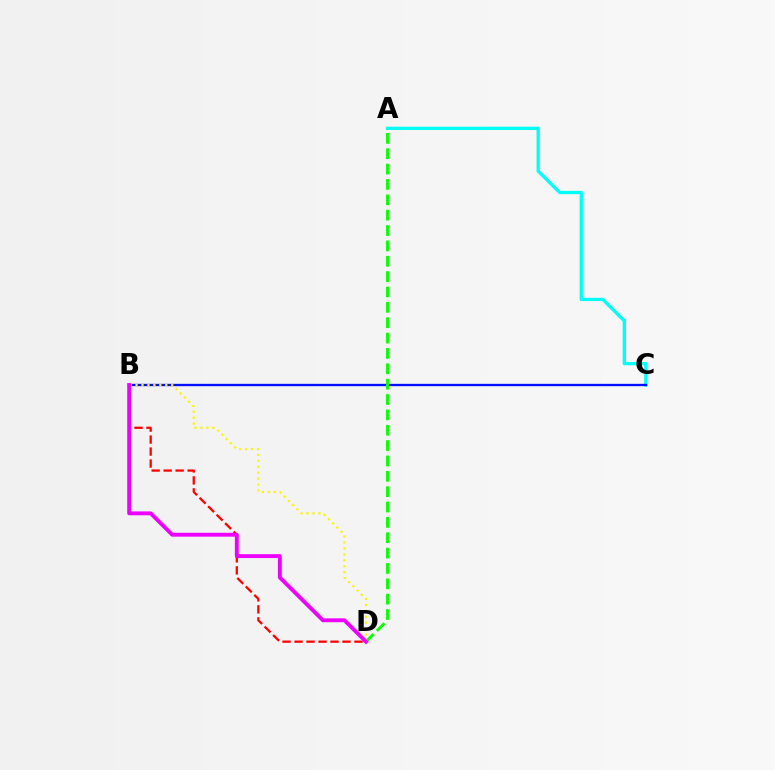{('B', 'D'): [{'color': '#ff0000', 'line_style': 'dashed', 'thickness': 1.63}, {'color': '#fcf500', 'line_style': 'dotted', 'thickness': 1.62}, {'color': '#ee00ff', 'line_style': 'solid', 'thickness': 2.79}], ('A', 'C'): [{'color': '#00fff6', 'line_style': 'solid', 'thickness': 2.36}], ('B', 'C'): [{'color': '#0010ff', 'line_style': 'solid', 'thickness': 1.67}], ('A', 'D'): [{'color': '#08ff00', 'line_style': 'dashed', 'thickness': 2.09}]}